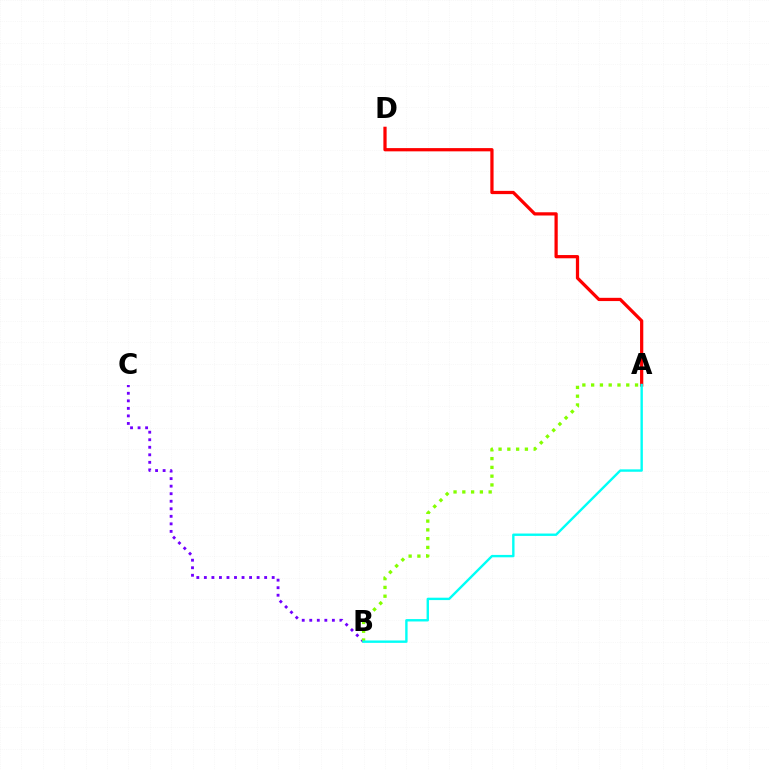{('B', 'C'): [{'color': '#7200ff', 'line_style': 'dotted', 'thickness': 2.05}], ('A', 'D'): [{'color': '#ff0000', 'line_style': 'solid', 'thickness': 2.33}], ('A', 'B'): [{'color': '#84ff00', 'line_style': 'dotted', 'thickness': 2.39}, {'color': '#00fff6', 'line_style': 'solid', 'thickness': 1.72}]}